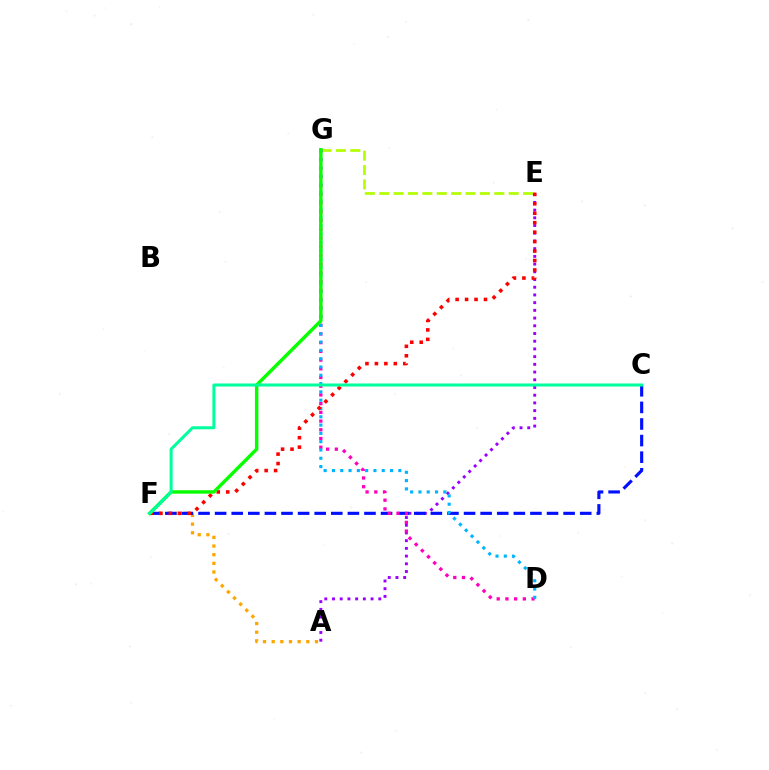{('A', 'F'): [{'color': '#ffa500', 'line_style': 'dotted', 'thickness': 2.35}], ('A', 'E'): [{'color': '#9b00ff', 'line_style': 'dotted', 'thickness': 2.1}], ('C', 'F'): [{'color': '#0010ff', 'line_style': 'dashed', 'thickness': 2.25}, {'color': '#00ff9d', 'line_style': 'solid', 'thickness': 2.18}], ('E', 'G'): [{'color': '#b3ff00', 'line_style': 'dashed', 'thickness': 1.95}], ('D', 'G'): [{'color': '#ff00bd', 'line_style': 'dotted', 'thickness': 2.37}, {'color': '#00b5ff', 'line_style': 'dotted', 'thickness': 2.25}], ('E', 'F'): [{'color': '#ff0000', 'line_style': 'dotted', 'thickness': 2.57}], ('F', 'G'): [{'color': '#08ff00', 'line_style': 'solid', 'thickness': 2.48}]}